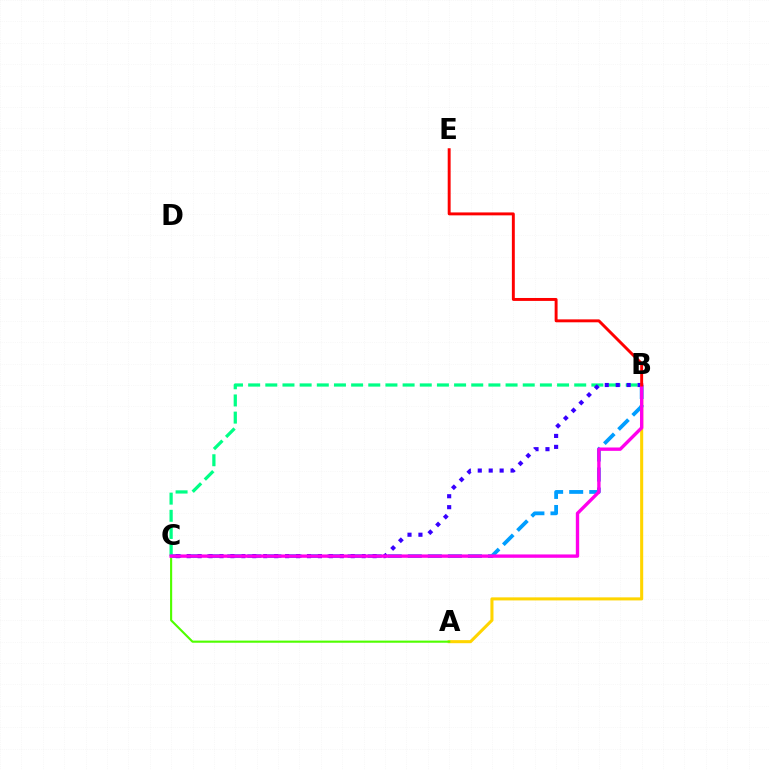{('B', 'C'): [{'color': '#00ff86', 'line_style': 'dashed', 'thickness': 2.33}, {'color': '#009eff', 'line_style': 'dashed', 'thickness': 2.72}, {'color': '#3700ff', 'line_style': 'dotted', 'thickness': 2.97}, {'color': '#ff00ed', 'line_style': 'solid', 'thickness': 2.42}], ('A', 'B'): [{'color': '#ffd500', 'line_style': 'solid', 'thickness': 2.2}], ('A', 'C'): [{'color': '#4fff00', 'line_style': 'solid', 'thickness': 1.53}], ('B', 'E'): [{'color': '#ff0000', 'line_style': 'solid', 'thickness': 2.11}]}